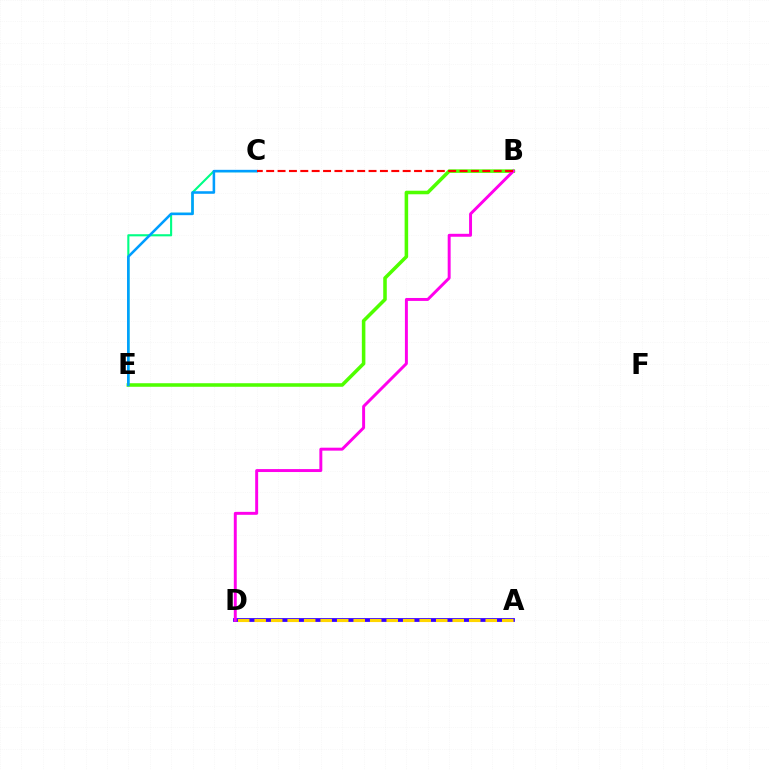{('C', 'E'): [{'color': '#00ff86', 'line_style': 'solid', 'thickness': 1.53}, {'color': '#009eff', 'line_style': 'solid', 'thickness': 1.84}], ('B', 'E'): [{'color': '#4fff00', 'line_style': 'solid', 'thickness': 2.55}], ('A', 'D'): [{'color': '#3700ff', 'line_style': 'solid', 'thickness': 2.72}, {'color': '#ffd500', 'line_style': 'dashed', 'thickness': 2.24}], ('B', 'D'): [{'color': '#ff00ed', 'line_style': 'solid', 'thickness': 2.12}], ('B', 'C'): [{'color': '#ff0000', 'line_style': 'dashed', 'thickness': 1.55}]}